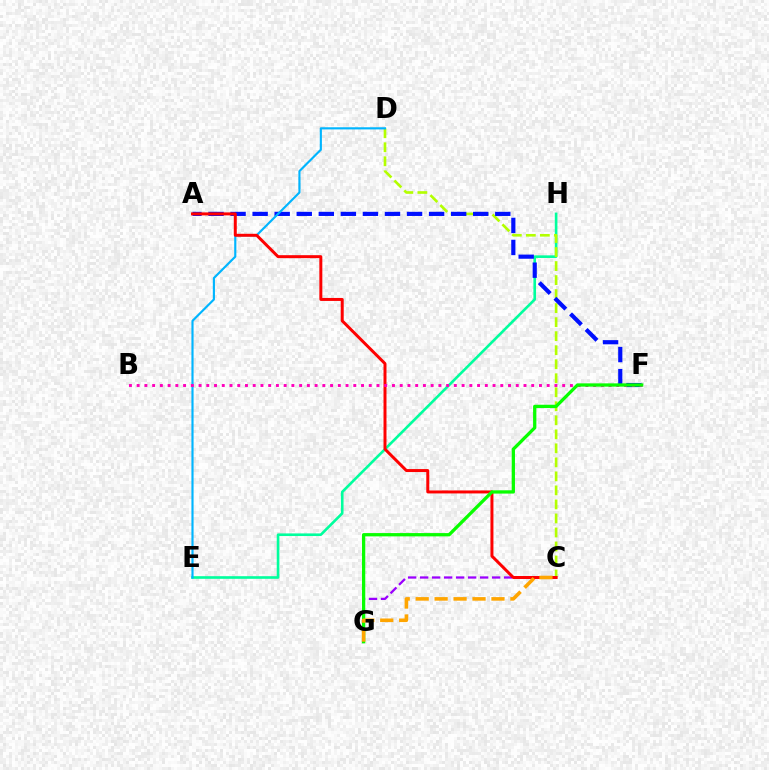{('E', 'H'): [{'color': '#00ff9d', 'line_style': 'solid', 'thickness': 1.89}], ('C', 'D'): [{'color': '#b3ff00', 'line_style': 'dashed', 'thickness': 1.9}], ('A', 'F'): [{'color': '#0010ff', 'line_style': 'dashed', 'thickness': 3.0}], ('C', 'G'): [{'color': '#9b00ff', 'line_style': 'dashed', 'thickness': 1.63}, {'color': '#ffa500', 'line_style': 'dashed', 'thickness': 2.57}], ('D', 'E'): [{'color': '#00b5ff', 'line_style': 'solid', 'thickness': 1.55}], ('A', 'C'): [{'color': '#ff0000', 'line_style': 'solid', 'thickness': 2.15}], ('B', 'F'): [{'color': '#ff00bd', 'line_style': 'dotted', 'thickness': 2.1}], ('F', 'G'): [{'color': '#08ff00', 'line_style': 'solid', 'thickness': 2.36}]}